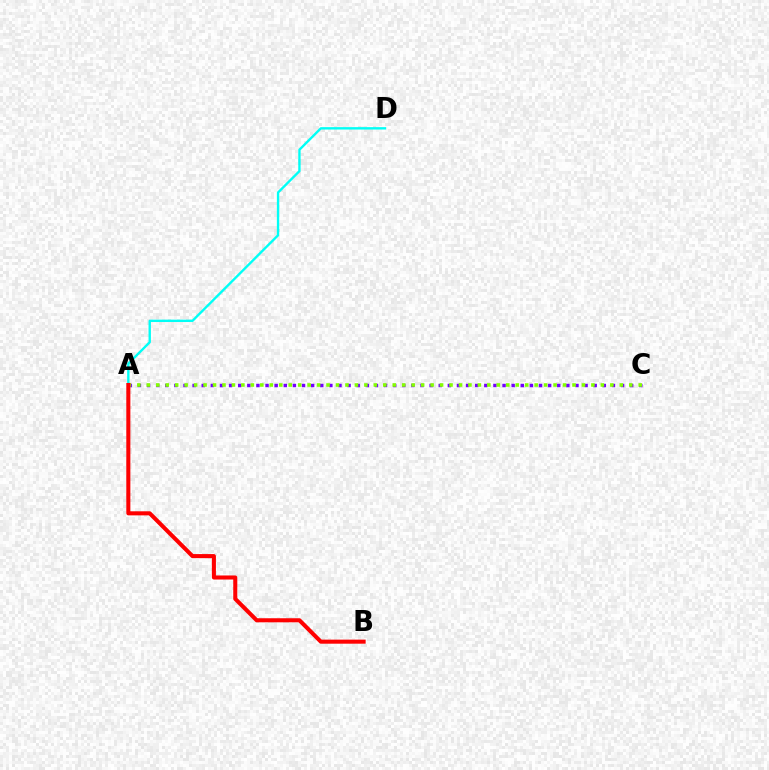{('A', 'C'): [{'color': '#7200ff', 'line_style': 'dotted', 'thickness': 2.48}, {'color': '#84ff00', 'line_style': 'dotted', 'thickness': 2.57}], ('A', 'D'): [{'color': '#00fff6', 'line_style': 'solid', 'thickness': 1.71}], ('A', 'B'): [{'color': '#ff0000', 'line_style': 'solid', 'thickness': 2.93}]}